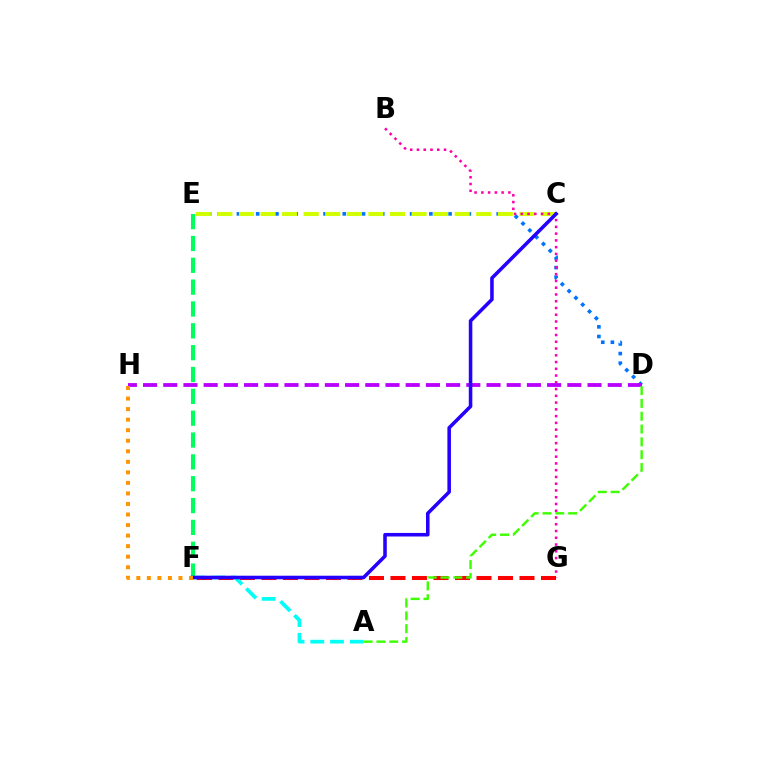{('A', 'F'): [{'color': '#00fff6', 'line_style': 'dashed', 'thickness': 2.68}], ('D', 'E'): [{'color': '#0074ff', 'line_style': 'dotted', 'thickness': 2.61}], ('C', 'E'): [{'color': '#d1ff00', 'line_style': 'dashed', 'thickness': 2.93}], ('B', 'G'): [{'color': '#ff00ac', 'line_style': 'dotted', 'thickness': 1.84}], ('E', 'F'): [{'color': '#00ff5c', 'line_style': 'dashed', 'thickness': 2.97}], ('F', 'G'): [{'color': '#ff0000', 'line_style': 'dashed', 'thickness': 2.92}], ('D', 'H'): [{'color': '#b900ff', 'line_style': 'dashed', 'thickness': 2.74}], ('C', 'F'): [{'color': '#2500ff', 'line_style': 'solid', 'thickness': 2.55}], ('A', 'D'): [{'color': '#3dff00', 'line_style': 'dashed', 'thickness': 1.74}], ('F', 'H'): [{'color': '#ff9400', 'line_style': 'dotted', 'thickness': 2.86}]}